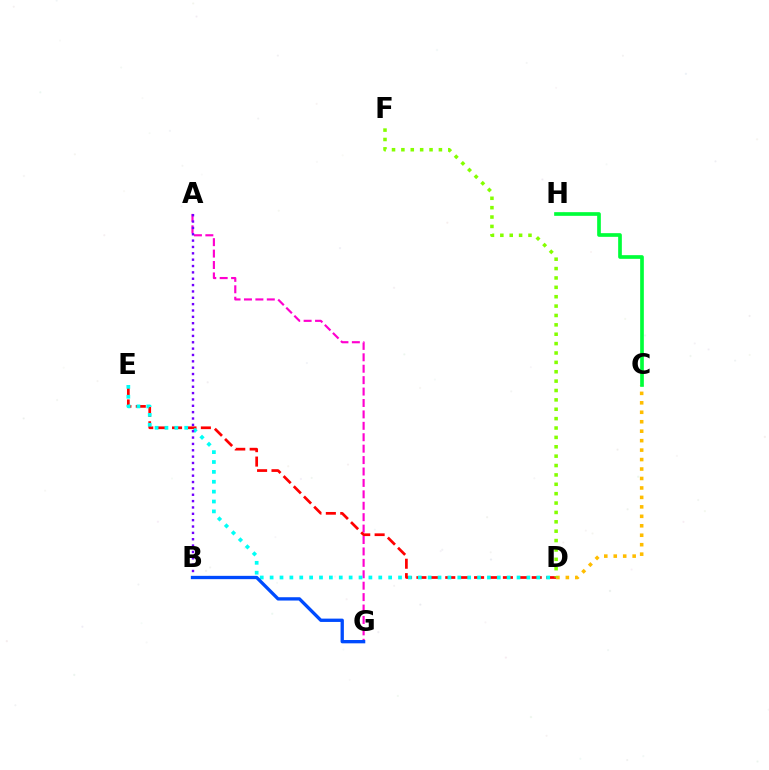{('A', 'G'): [{'color': '#ff00cf', 'line_style': 'dashed', 'thickness': 1.55}], ('D', 'E'): [{'color': '#ff0000', 'line_style': 'dashed', 'thickness': 1.96}, {'color': '#00fff6', 'line_style': 'dotted', 'thickness': 2.68}], ('C', 'D'): [{'color': '#ffbd00', 'line_style': 'dotted', 'thickness': 2.57}], ('D', 'F'): [{'color': '#84ff00', 'line_style': 'dotted', 'thickness': 2.55}], ('A', 'B'): [{'color': '#7200ff', 'line_style': 'dotted', 'thickness': 1.73}], ('B', 'G'): [{'color': '#004bff', 'line_style': 'solid', 'thickness': 2.39}], ('C', 'H'): [{'color': '#00ff39', 'line_style': 'solid', 'thickness': 2.65}]}